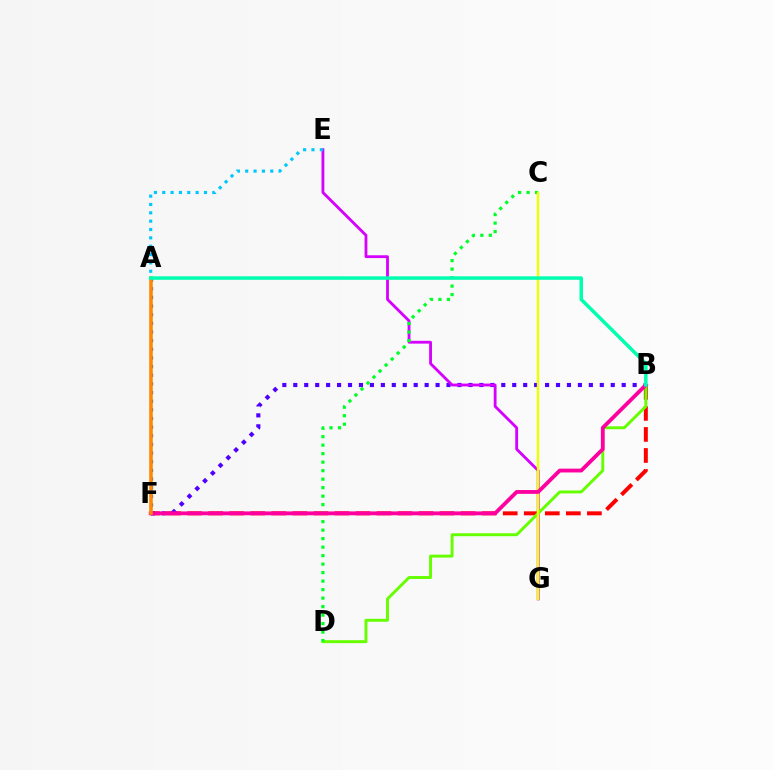{('B', 'F'): [{'color': '#ff0000', 'line_style': 'dashed', 'thickness': 2.86}, {'color': '#4f00ff', 'line_style': 'dotted', 'thickness': 2.97}, {'color': '#ff00a0', 'line_style': 'solid', 'thickness': 2.74}], ('E', 'G'): [{'color': '#d600ff', 'line_style': 'solid', 'thickness': 2.03}], ('A', 'F'): [{'color': '#003fff', 'line_style': 'dotted', 'thickness': 2.35}, {'color': '#ff8800', 'line_style': 'solid', 'thickness': 2.56}], ('B', 'D'): [{'color': '#66ff00', 'line_style': 'solid', 'thickness': 2.12}], ('C', 'D'): [{'color': '#00ff27', 'line_style': 'dotted', 'thickness': 2.31}], ('C', 'G'): [{'color': '#eeff00', 'line_style': 'solid', 'thickness': 1.74}], ('A', 'E'): [{'color': '#00c7ff', 'line_style': 'dotted', 'thickness': 2.27}], ('A', 'B'): [{'color': '#00ffaf', 'line_style': 'solid', 'thickness': 2.52}]}